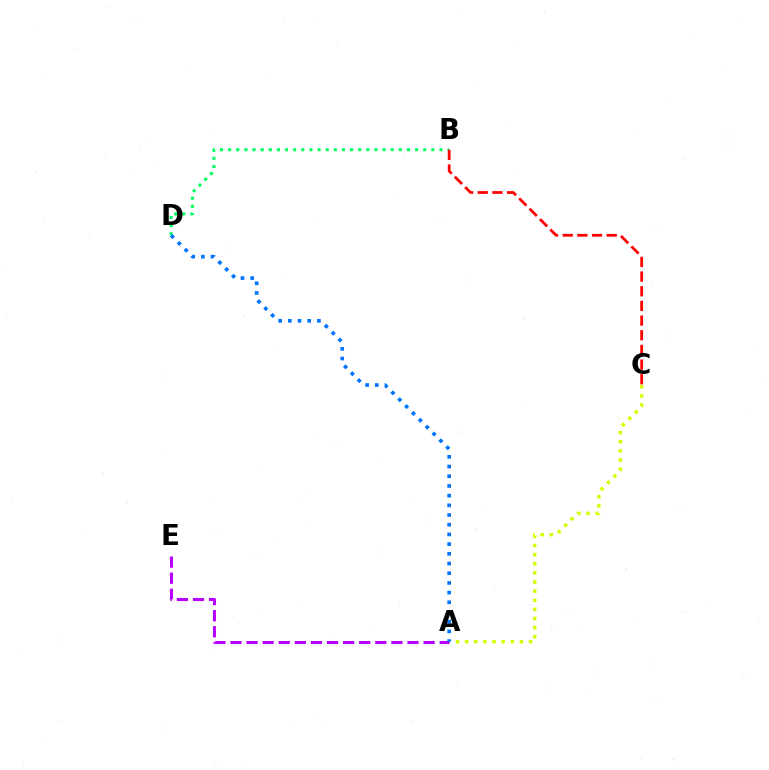{('B', 'D'): [{'color': '#00ff5c', 'line_style': 'dotted', 'thickness': 2.21}], ('A', 'C'): [{'color': '#d1ff00', 'line_style': 'dotted', 'thickness': 2.48}], ('B', 'C'): [{'color': '#ff0000', 'line_style': 'dashed', 'thickness': 1.99}], ('A', 'E'): [{'color': '#b900ff', 'line_style': 'dashed', 'thickness': 2.19}], ('A', 'D'): [{'color': '#0074ff', 'line_style': 'dotted', 'thickness': 2.63}]}